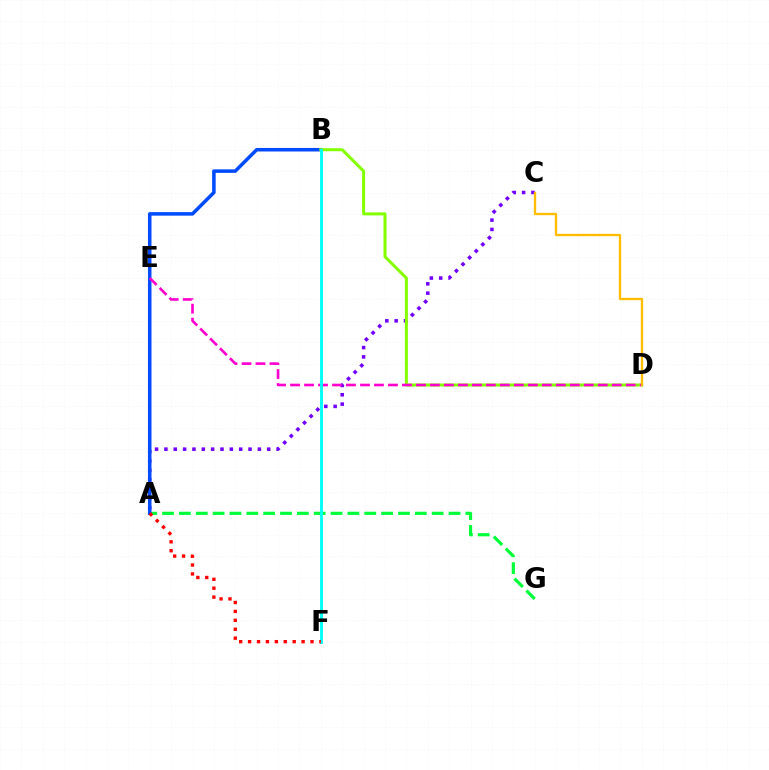{('A', 'G'): [{'color': '#00ff39', 'line_style': 'dashed', 'thickness': 2.29}], ('A', 'C'): [{'color': '#7200ff', 'line_style': 'dotted', 'thickness': 2.54}], ('A', 'B'): [{'color': '#004bff', 'line_style': 'solid', 'thickness': 2.54}], ('B', 'D'): [{'color': '#84ff00', 'line_style': 'solid', 'thickness': 2.17}], ('D', 'E'): [{'color': '#ff00cf', 'line_style': 'dashed', 'thickness': 1.9}], ('C', 'D'): [{'color': '#ffbd00', 'line_style': 'solid', 'thickness': 1.69}], ('B', 'F'): [{'color': '#00fff6', 'line_style': 'solid', 'thickness': 2.07}], ('A', 'F'): [{'color': '#ff0000', 'line_style': 'dotted', 'thickness': 2.42}]}